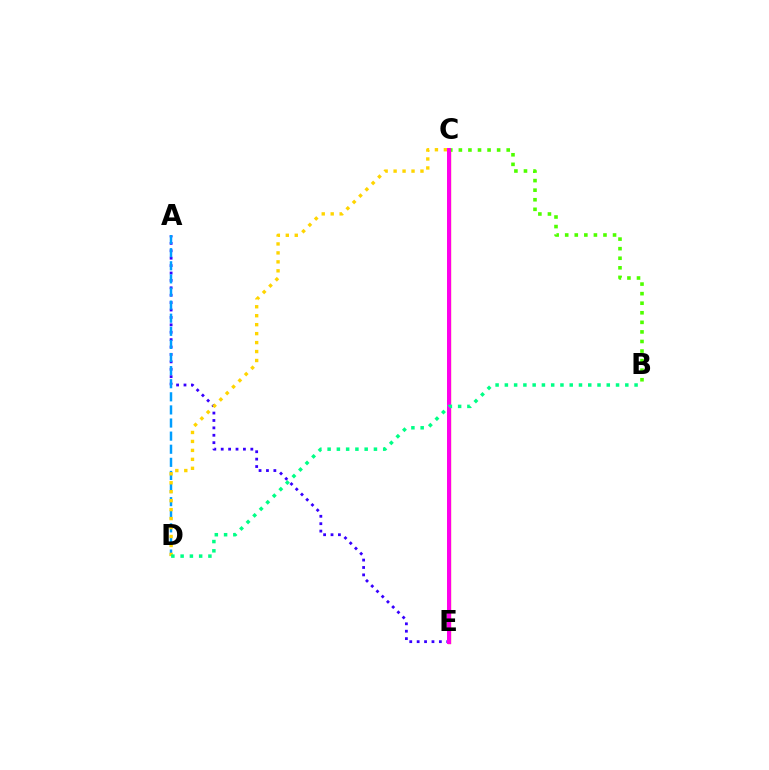{('C', 'E'): [{'color': '#ff0000', 'line_style': 'solid', 'thickness': 2.37}, {'color': '#ff00ed', 'line_style': 'solid', 'thickness': 2.86}], ('A', 'E'): [{'color': '#3700ff', 'line_style': 'dotted', 'thickness': 2.01}], ('A', 'D'): [{'color': '#009eff', 'line_style': 'dashed', 'thickness': 1.78}], ('B', 'C'): [{'color': '#4fff00', 'line_style': 'dotted', 'thickness': 2.6}], ('C', 'D'): [{'color': '#ffd500', 'line_style': 'dotted', 'thickness': 2.43}], ('B', 'D'): [{'color': '#00ff86', 'line_style': 'dotted', 'thickness': 2.52}]}